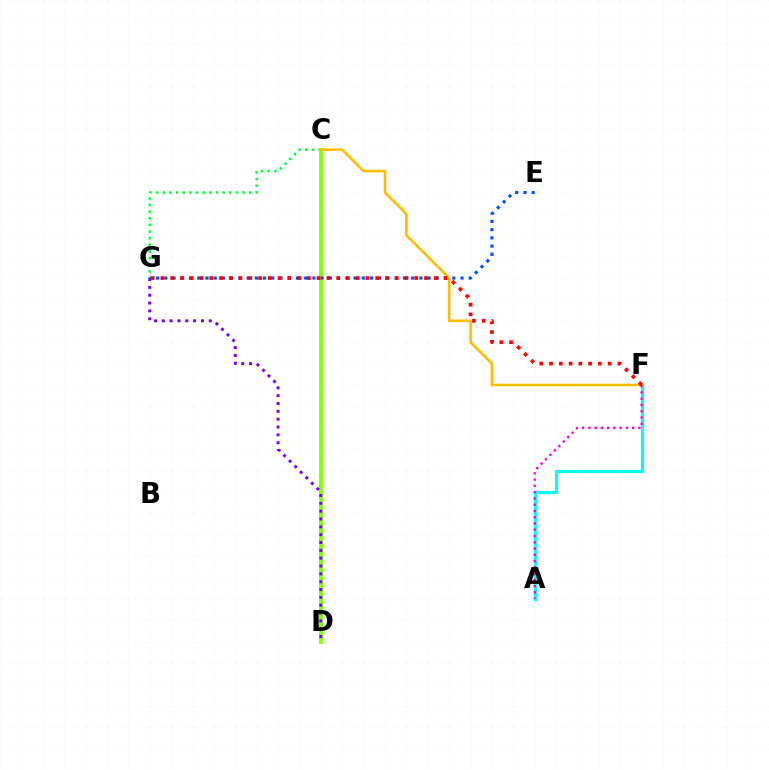{('C', 'G'): [{'color': '#00ff39', 'line_style': 'dotted', 'thickness': 1.81}], ('C', 'D'): [{'color': '#84ff00', 'line_style': 'solid', 'thickness': 2.8}], ('A', 'F'): [{'color': '#00fff6', 'line_style': 'solid', 'thickness': 2.29}, {'color': '#ff00cf', 'line_style': 'dotted', 'thickness': 1.7}], ('C', 'F'): [{'color': '#ffbd00', 'line_style': 'solid', 'thickness': 1.89}], ('D', 'G'): [{'color': '#7200ff', 'line_style': 'dotted', 'thickness': 2.13}], ('E', 'G'): [{'color': '#004bff', 'line_style': 'dotted', 'thickness': 2.24}], ('F', 'G'): [{'color': '#ff0000', 'line_style': 'dotted', 'thickness': 2.65}]}